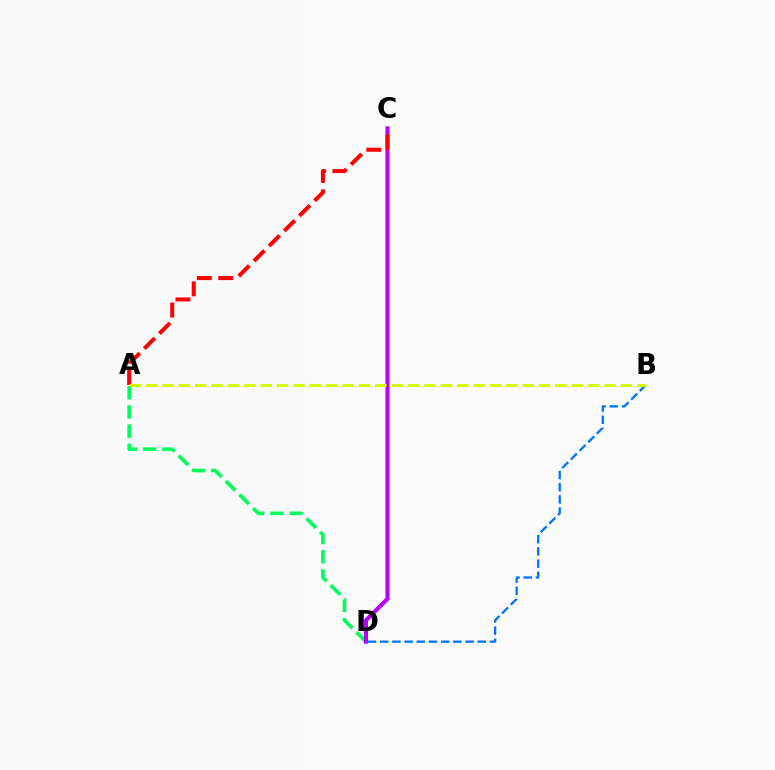{('A', 'D'): [{'color': '#00ff5c', 'line_style': 'dashed', 'thickness': 2.61}], ('C', 'D'): [{'color': '#b900ff', 'line_style': 'solid', 'thickness': 2.95}], ('B', 'D'): [{'color': '#0074ff', 'line_style': 'dashed', 'thickness': 1.66}], ('A', 'C'): [{'color': '#ff0000', 'line_style': 'dashed', 'thickness': 2.9}], ('A', 'B'): [{'color': '#d1ff00', 'line_style': 'dashed', 'thickness': 2.22}]}